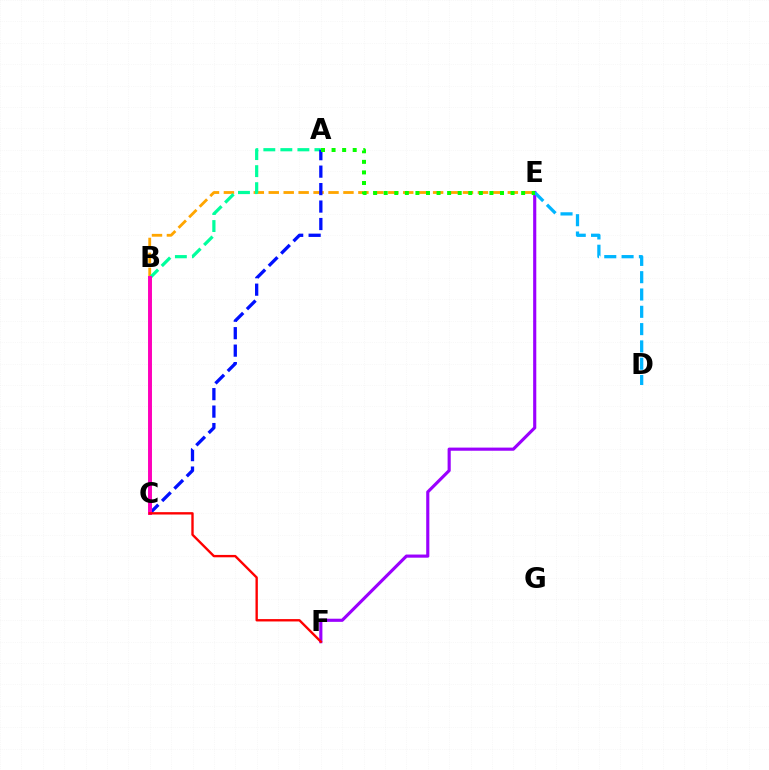{('B', 'E'): [{'color': '#ffa500', 'line_style': 'dashed', 'thickness': 2.03}], ('A', 'B'): [{'color': '#00ff9d', 'line_style': 'dashed', 'thickness': 2.31}], ('A', 'C'): [{'color': '#0010ff', 'line_style': 'dashed', 'thickness': 2.37}], ('B', 'C'): [{'color': '#b3ff00', 'line_style': 'dashed', 'thickness': 1.91}, {'color': '#ff00bd', 'line_style': 'solid', 'thickness': 2.83}], ('E', 'F'): [{'color': '#9b00ff', 'line_style': 'solid', 'thickness': 2.26}], ('D', 'E'): [{'color': '#00b5ff', 'line_style': 'dashed', 'thickness': 2.35}], ('A', 'E'): [{'color': '#08ff00', 'line_style': 'dotted', 'thickness': 2.87}], ('C', 'F'): [{'color': '#ff0000', 'line_style': 'solid', 'thickness': 1.71}]}